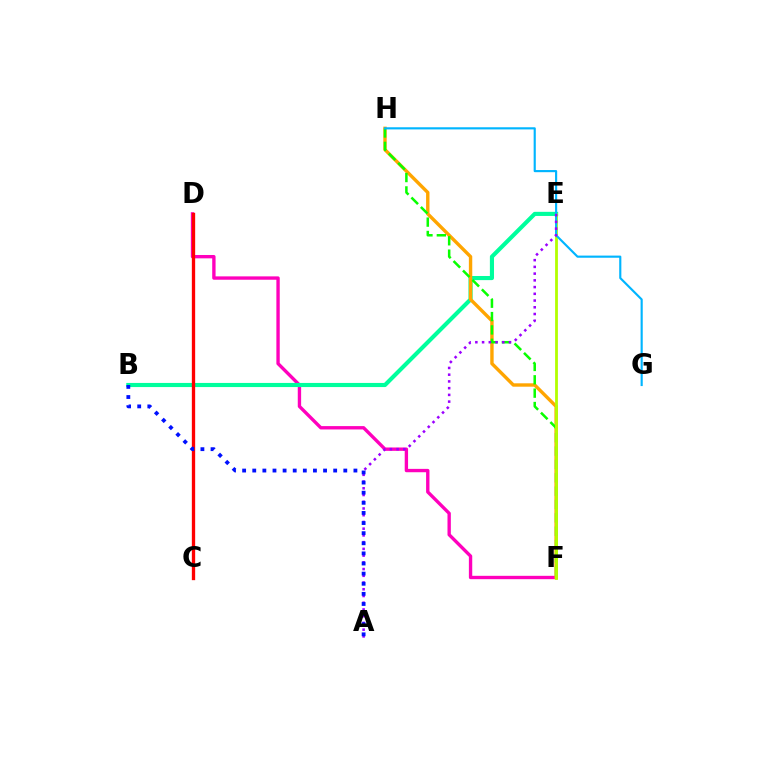{('D', 'F'): [{'color': '#ff00bd', 'line_style': 'solid', 'thickness': 2.42}], ('B', 'E'): [{'color': '#00ff9d', 'line_style': 'solid', 'thickness': 2.97}], ('F', 'H'): [{'color': '#ffa500', 'line_style': 'solid', 'thickness': 2.44}, {'color': '#08ff00', 'line_style': 'dashed', 'thickness': 1.81}], ('C', 'D'): [{'color': '#ff0000', 'line_style': 'solid', 'thickness': 2.39}], ('E', 'F'): [{'color': '#b3ff00', 'line_style': 'solid', 'thickness': 2.01}], ('G', 'H'): [{'color': '#00b5ff', 'line_style': 'solid', 'thickness': 1.54}], ('A', 'E'): [{'color': '#9b00ff', 'line_style': 'dotted', 'thickness': 1.83}], ('A', 'B'): [{'color': '#0010ff', 'line_style': 'dotted', 'thickness': 2.75}]}